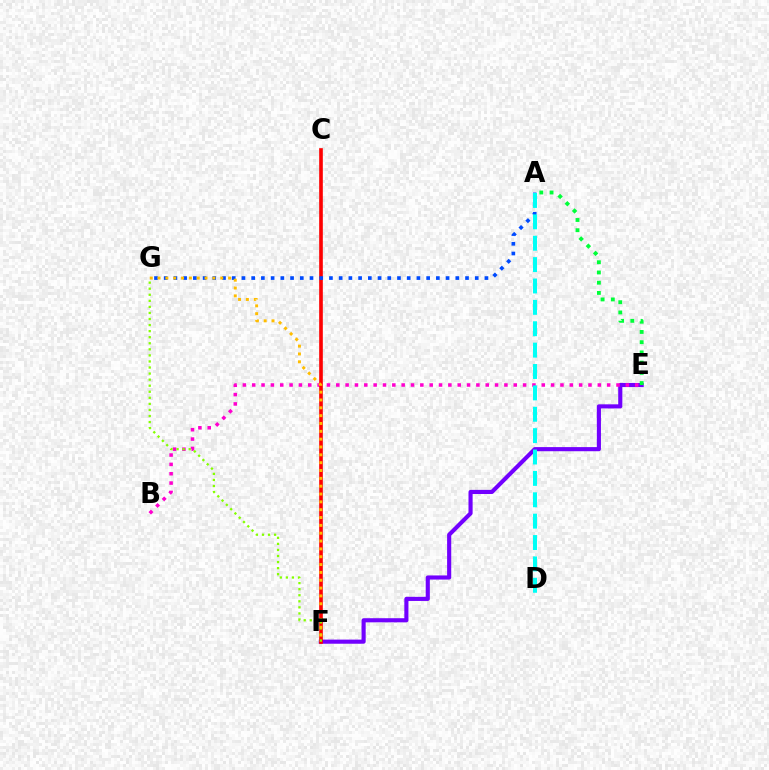{('E', 'F'): [{'color': '#7200ff', 'line_style': 'solid', 'thickness': 2.97}], ('B', 'E'): [{'color': '#ff00cf', 'line_style': 'dotted', 'thickness': 2.54}], ('C', 'F'): [{'color': '#ff0000', 'line_style': 'solid', 'thickness': 2.62}], ('A', 'E'): [{'color': '#00ff39', 'line_style': 'dotted', 'thickness': 2.78}], ('A', 'G'): [{'color': '#004bff', 'line_style': 'dotted', 'thickness': 2.64}], ('F', 'G'): [{'color': '#84ff00', 'line_style': 'dotted', 'thickness': 1.65}, {'color': '#ffbd00', 'line_style': 'dotted', 'thickness': 2.13}], ('A', 'D'): [{'color': '#00fff6', 'line_style': 'dashed', 'thickness': 2.9}]}